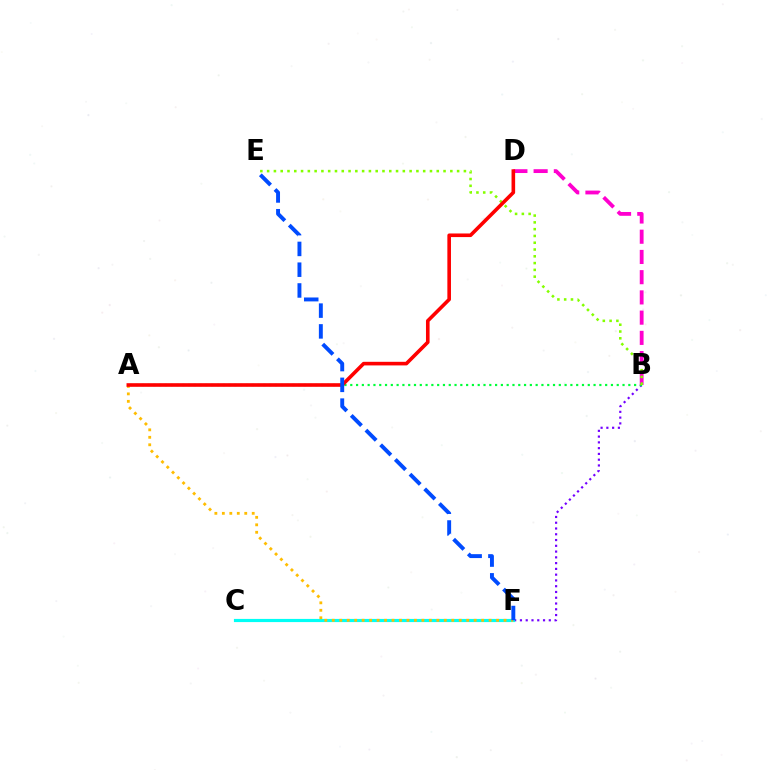{('B', 'F'): [{'color': '#7200ff', 'line_style': 'dotted', 'thickness': 1.57}], ('A', 'B'): [{'color': '#00ff39', 'line_style': 'dotted', 'thickness': 1.57}], ('B', 'D'): [{'color': '#ff00cf', 'line_style': 'dashed', 'thickness': 2.75}], ('C', 'F'): [{'color': '#00fff6', 'line_style': 'solid', 'thickness': 2.28}], ('A', 'F'): [{'color': '#ffbd00', 'line_style': 'dotted', 'thickness': 2.03}], ('B', 'E'): [{'color': '#84ff00', 'line_style': 'dotted', 'thickness': 1.84}], ('A', 'D'): [{'color': '#ff0000', 'line_style': 'solid', 'thickness': 2.6}], ('E', 'F'): [{'color': '#004bff', 'line_style': 'dashed', 'thickness': 2.82}]}